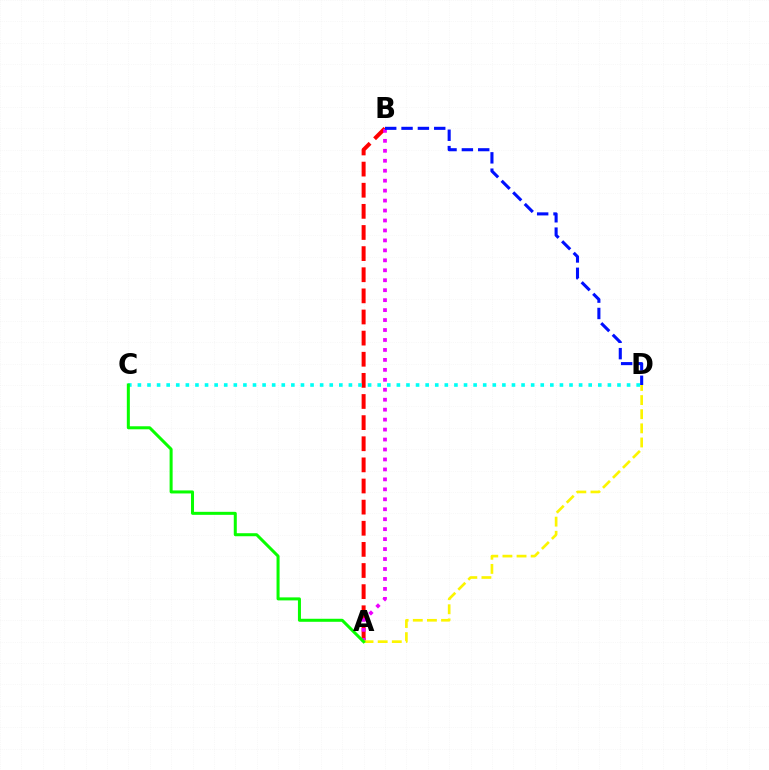{('A', 'B'): [{'color': '#ff0000', 'line_style': 'dashed', 'thickness': 2.87}, {'color': '#ee00ff', 'line_style': 'dotted', 'thickness': 2.71}], ('C', 'D'): [{'color': '#00fff6', 'line_style': 'dotted', 'thickness': 2.61}], ('A', 'D'): [{'color': '#fcf500', 'line_style': 'dashed', 'thickness': 1.92}], ('B', 'D'): [{'color': '#0010ff', 'line_style': 'dashed', 'thickness': 2.22}], ('A', 'C'): [{'color': '#08ff00', 'line_style': 'solid', 'thickness': 2.17}]}